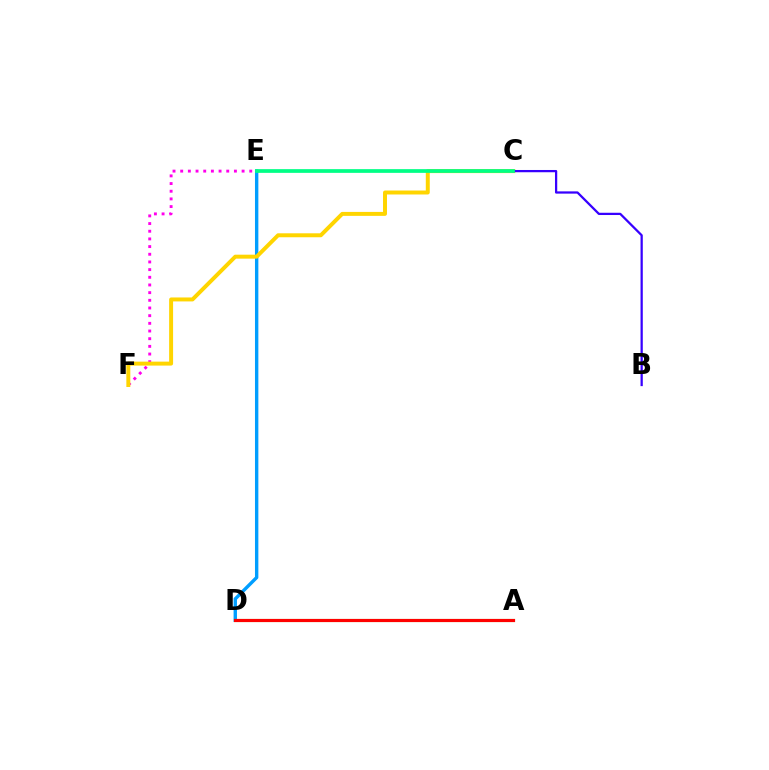{('E', 'F'): [{'color': '#ff00ed', 'line_style': 'dotted', 'thickness': 2.09}], ('D', 'E'): [{'color': '#009eff', 'line_style': 'solid', 'thickness': 2.44}], ('C', 'F'): [{'color': '#ffd500', 'line_style': 'solid', 'thickness': 2.85}], ('B', 'C'): [{'color': '#3700ff', 'line_style': 'solid', 'thickness': 1.62}], ('C', 'E'): [{'color': '#00ff86', 'line_style': 'solid', 'thickness': 2.68}], ('A', 'D'): [{'color': '#4fff00', 'line_style': 'solid', 'thickness': 2.21}, {'color': '#ff0000', 'line_style': 'solid', 'thickness': 2.27}]}